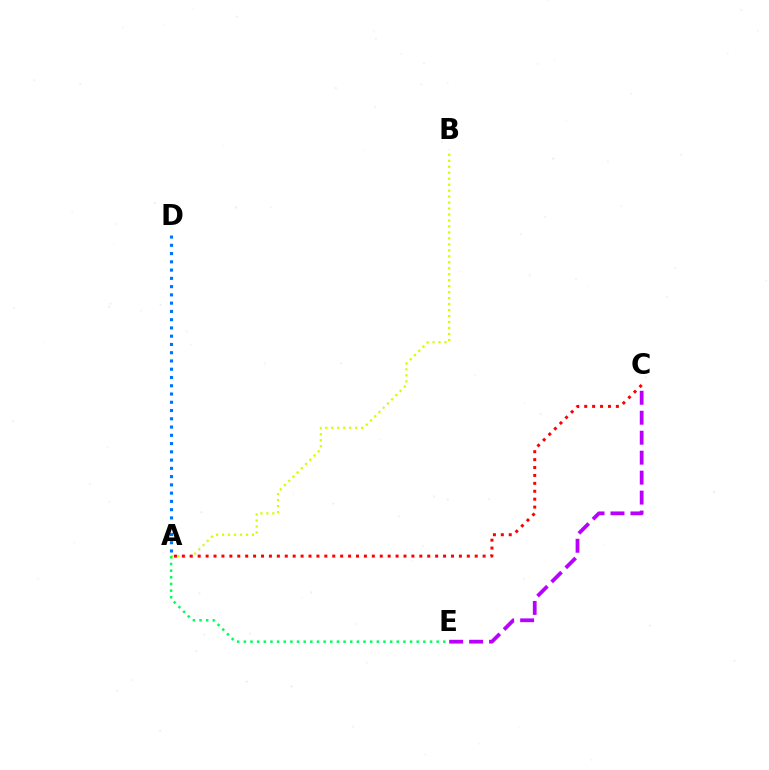{('A', 'D'): [{'color': '#0074ff', 'line_style': 'dotted', 'thickness': 2.24}], ('A', 'B'): [{'color': '#d1ff00', 'line_style': 'dotted', 'thickness': 1.62}], ('A', 'E'): [{'color': '#00ff5c', 'line_style': 'dotted', 'thickness': 1.81}], ('A', 'C'): [{'color': '#ff0000', 'line_style': 'dotted', 'thickness': 2.15}], ('C', 'E'): [{'color': '#b900ff', 'line_style': 'dashed', 'thickness': 2.71}]}